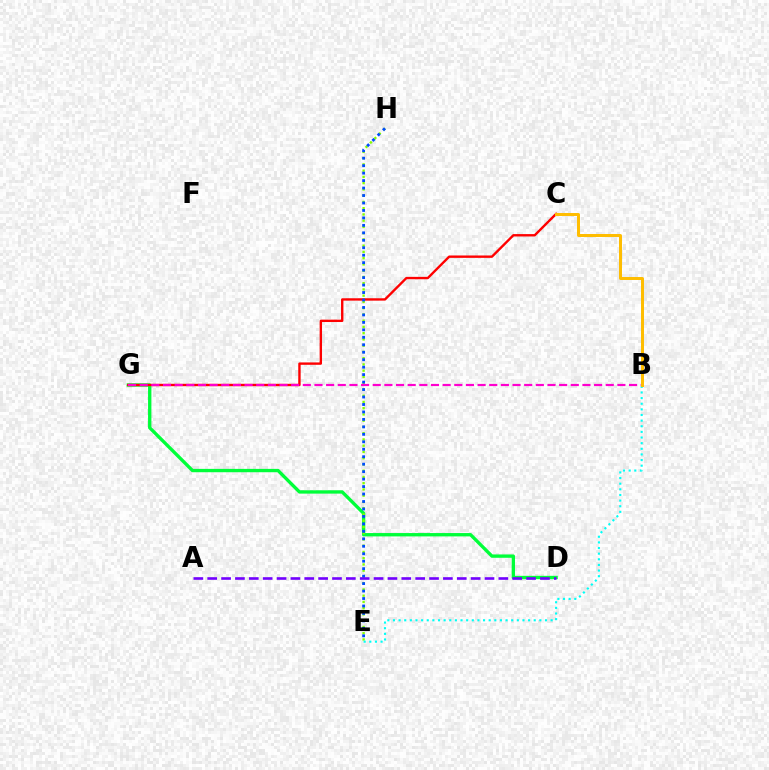{('D', 'G'): [{'color': '#00ff39', 'line_style': 'solid', 'thickness': 2.41}], ('C', 'G'): [{'color': '#ff0000', 'line_style': 'solid', 'thickness': 1.71}], ('E', 'H'): [{'color': '#84ff00', 'line_style': 'dotted', 'thickness': 1.7}, {'color': '#004bff', 'line_style': 'dotted', 'thickness': 2.03}], ('A', 'D'): [{'color': '#7200ff', 'line_style': 'dashed', 'thickness': 1.88}], ('B', 'G'): [{'color': '#ff00cf', 'line_style': 'dashed', 'thickness': 1.58}], ('B', 'E'): [{'color': '#00fff6', 'line_style': 'dotted', 'thickness': 1.53}], ('B', 'C'): [{'color': '#ffbd00', 'line_style': 'solid', 'thickness': 2.15}]}